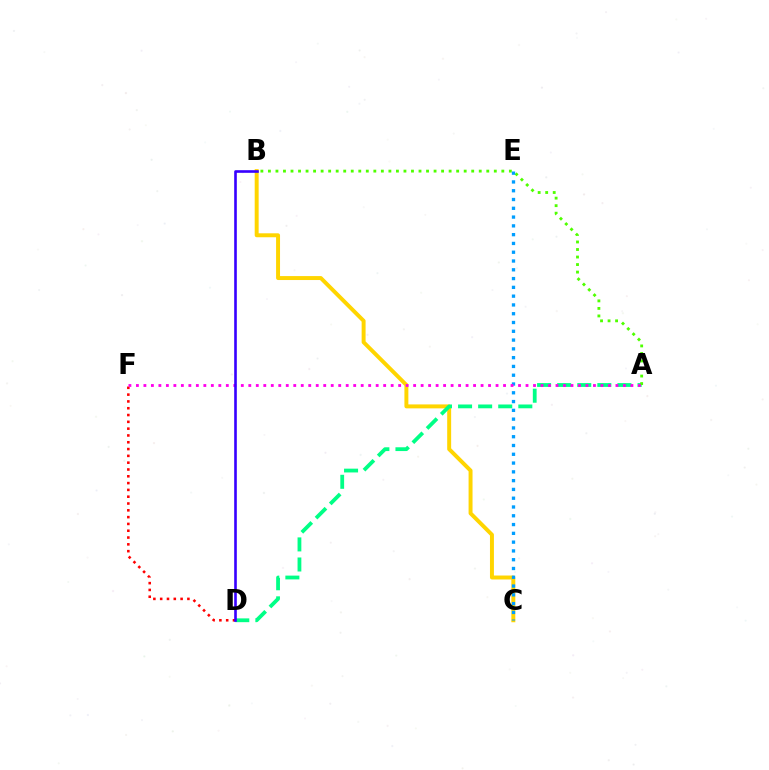{('B', 'C'): [{'color': '#ffd500', 'line_style': 'solid', 'thickness': 2.85}], ('A', 'D'): [{'color': '#00ff86', 'line_style': 'dashed', 'thickness': 2.73}], ('D', 'F'): [{'color': '#ff0000', 'line_style': 'dotted', 'thickness': 1.85}], ('A', 'B'): [{'color': '#4fff00', 'line_style': 'dotted', 'thickness': 2.05}], ('C', 'E'): [{'color': '#009eff', 'line_style': 'dotted', 'thickness': 2.39}], ('A', 'F'): [{'color': '#ff00ed', 'line_style': 'dotted', 'thickness': 2.04}], ('B', 'D'): [{'color': '#3700ff', 'line_style': 'solid', 'thickness': 1.89}]}